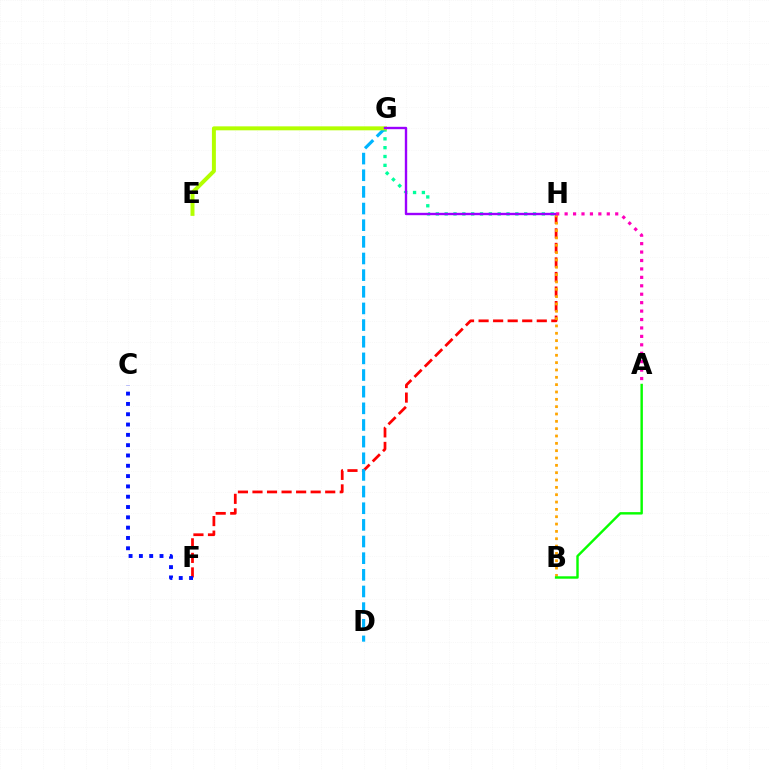{('F', 'H'): [{'color': '#ff0000', 'line_style': 'dashed', 'thickness': 1.98}], ('G', 'H'): [{'color': '#00ff9d', 'line_style': 'dotted', 'thickness': 2.4}, {'color': '#9b00ff', 'line_style': 'solid', 'thickness': 1.71}], ('C', 'F'): [{'color': '#0010ff', 'line_style': 'dotted', 'thickness': 2.8}], ('D', 'G'): [{'color': '#00b5ff', 'line_style': 'dashed', 'thickness': 2.26}], ('B', 'H'): [{'color': '#ffa500', 'line_style': 'dotted', 'thickness': 1.99}], ('E', 'G'): [{'color': '#b3ff00', 'line_style': 'solid', 'thickness': 2.85}], ('A', 'B'): [{'color': '#08ff00', 'line_style': 'solid', 'thickness': 1.75}], ('A', 'H'): [{'color': '#ff00bd', 'line_style': 'dotted', 'thickness': 2.29}]}